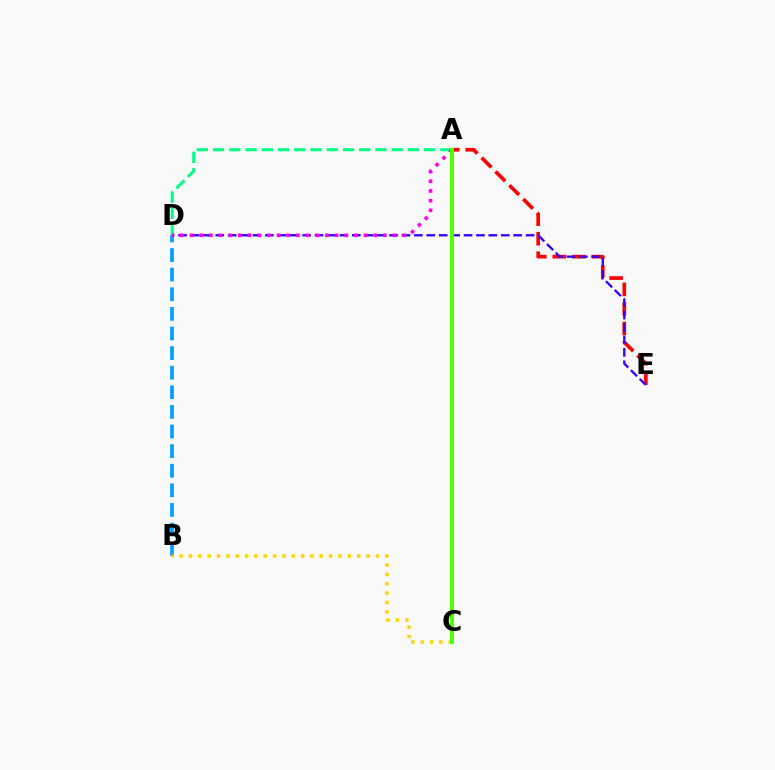{('B', 'D'): [{'color': '#009eff', 'line_style': 'dashed', 'thickness': 2.66}], ('A', 'D'): [{'color': '#00ff86', 'line_style': 'dashed', 'thickness': 2.21}, {'color': '#ff00ed', 'line_style': 'dotted', 'thickness': 2.63}], ('A', 'E'): [{'color': '#ff0000', 'line_style': 'dashed', 'thickness': 2.65}], ('B', 'C'): [{'color': '#ffd500', 'line_style': 'dotted', 'thickness': 2.54}], ('D', 'E'): [{'color': '#3700ff', 'line_style': 'dashed', 'thickness': 1.69}], ('A', 'C'): [{'color': '#4fff00', 'line_style': 'solid', 'thickness': 2.89}]}